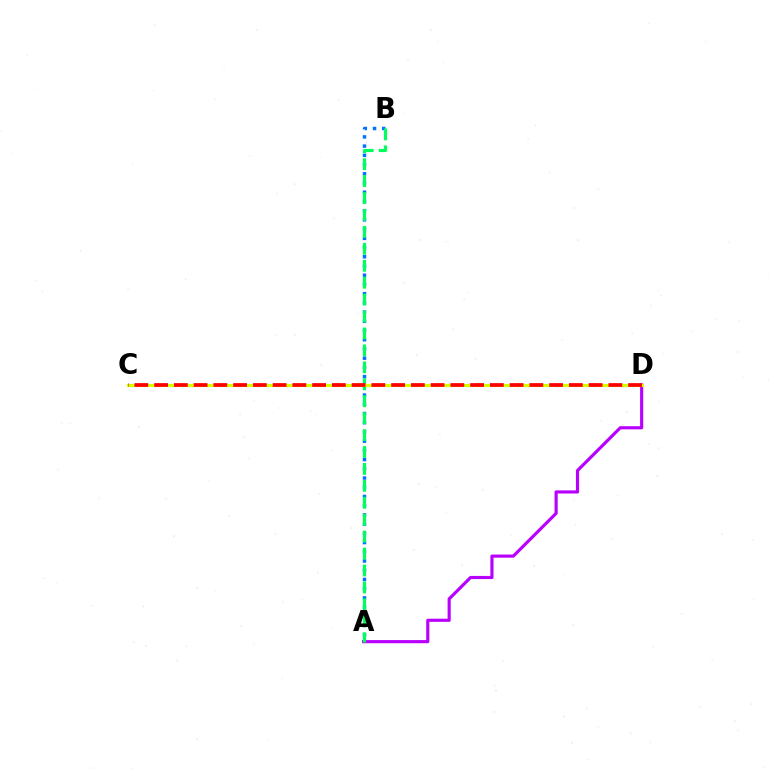{('A', 'D'): [{'color': '#b900ff', 'line_style': 'solid', 'thickness': 2.26}], ('A', 'B'): [{'color': '#0074ff', 'line_style': 'dotted', 'thickness': 2.51}, {'color': '#00ff5c', 'line_style': 'dashed', 'thickness': 2.3}], ('C', 'D'): [{'color': '#d1ff00', 'line_style': 'solid', 'thickness': 2.2}, {'color': '#ff0000', 'line_style': 'dashed', 'thickness': 2.68}]}